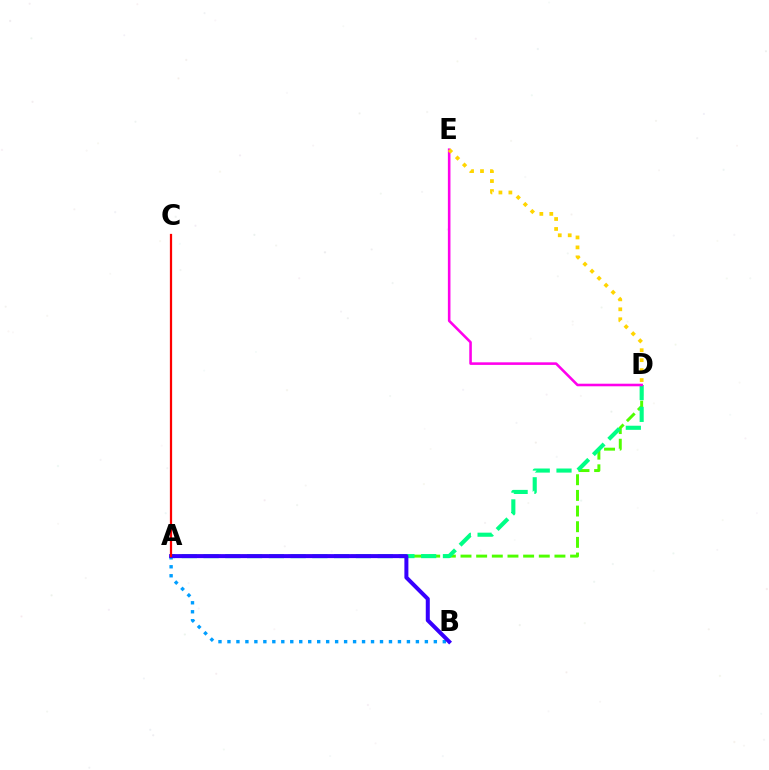{('A', 'B'): [{'color': '#009eff', 'line_style': 'dotted', 'thickness': 2.44}, {'color': '#3700ff', 'line_style': 'solid', 'thickness': 2.89}], ('A', 'D'): [{'color': '#4fff00', 'line_style': 'dashed', 'thickness': 2.13}, {'color': '#00ff86', 'line_style': 'dashed', 'thickness': 2.96}], ('A', 'C'): [{'color': '#ff0000', 'line_style': 'solid', 'thickness': 1.61}], ('D', 'E'): [{'color': '#ff00ed', 'line_style': 'solid', 'thickness': 1.86}, {'color': '#ffd500', 'line_style': 'dotted', 'thickness': 2.7}]}